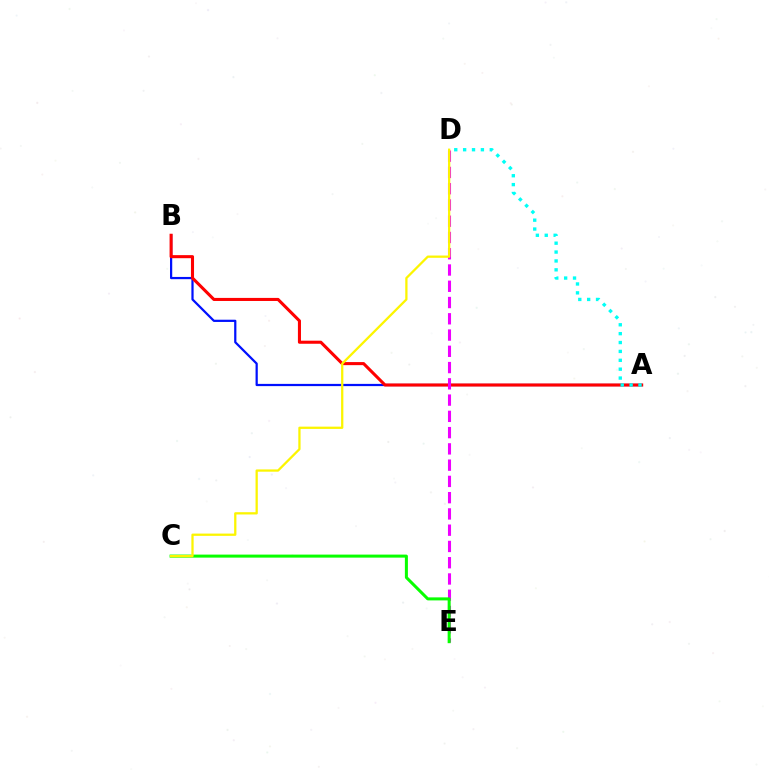{('A', 'B'): [{'color': '#0010ff', 'line_style': 'solid', 'thickness': 1.6}, {'color': '#ff0000', 'line_style': 'solid', 'thickness': 2.21}], ('D', 'E'): [{'color': '#ee00ff', 'line_style': 'dashed', 'thickness': 2.21}], ('C', 'E'): [{'color': '#08ff00', 'line_style': 'solid', 'thickness': 2.18}], ('C', 'D'): [{'color': '#fcf500', 'line_style': 'solid', 'thickness': 1.63}], ('A', 'D'): [{'color': '#00fff6', 'line_style': 'dotted', 'thickness': 2.41}]}